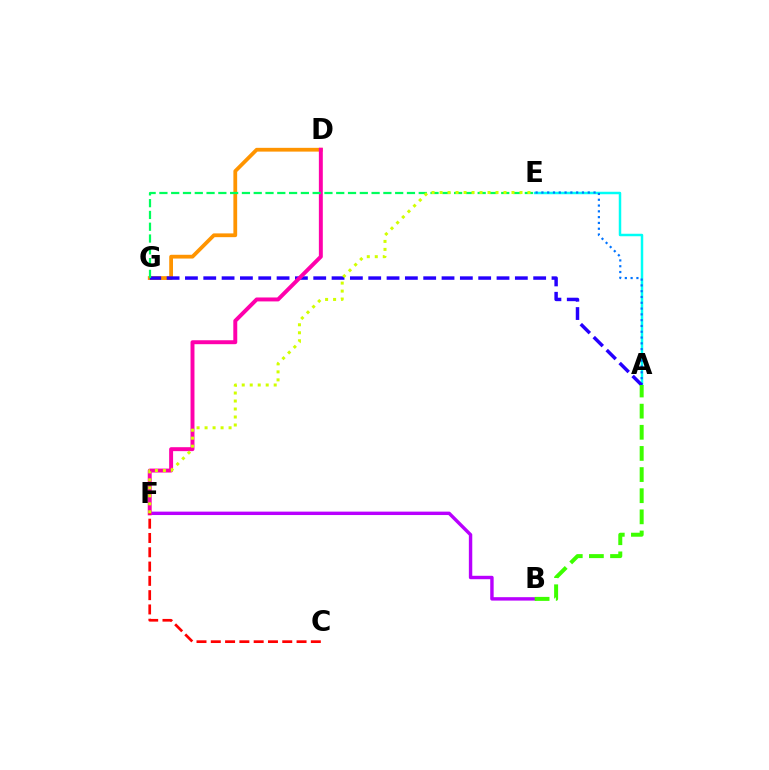{('A', 'E'): [{'color': '#00fff6', 'line_style': 'solid', 'thickness': 1.79}, {'color': '#0074ff', 'line_style': 'dotted', 'thickness': 1.57}], ('B', 'F'): [{'color': '#b900ff', 'line_style': 'solid', 'thickness': 2.46}], ('D', 'G'): [{'color': '#ff9400', 'line_style': 'solid', 'thickness': 2.72}], ('A', 'G'): [{'color': '#2500ff', 'line_style': 'dashed', 'thickness': 2.49}], ('D', 'F'): [{'color': '#ff00ac', 'line_style': 'solid', 'thickness': 2.84}], ('E', 'G'): [{'color': '#00ff5c', 'line_style': 'dashed', 'thickness': 1.6}], ('C', 'F'): [{'color': '#ff0000', 'line_style': 'dashed', 'thickness': 1.94}], ('A', 'B'): [{'color': '#3dff00', 'line_style': 'dashed', 'thickness': 2.87}], ('E', 'F'): [{'color': '#d1ff00', 'line_style': 'dotted', 'thickness': 2.17}]}